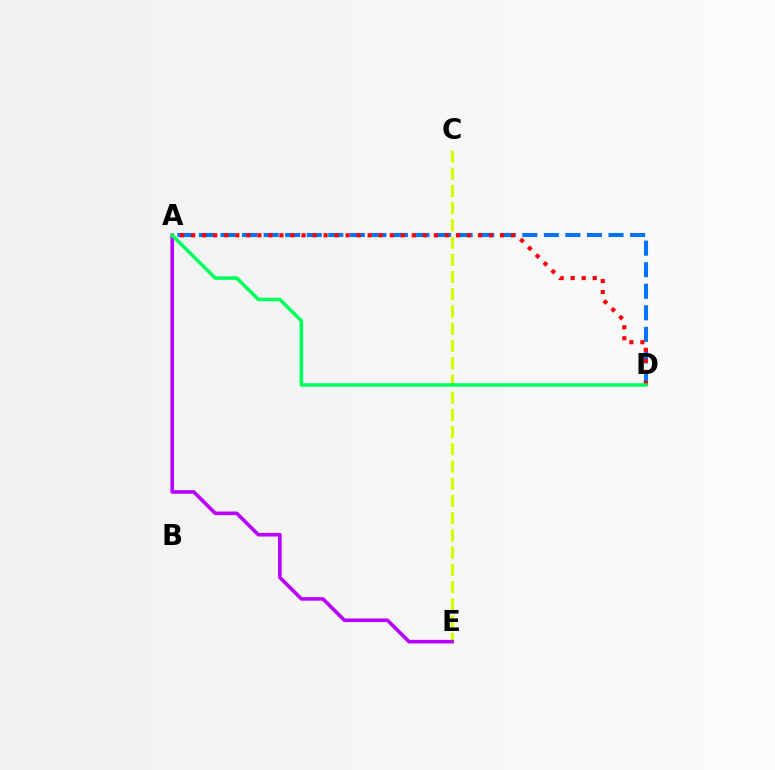{('A', 'D'): [{'color': '#0074ff', 'line_style': 'dashed', 'thickness': 2.93}, {'color': '#ff0000', 'line_style': 'dotted', 'thickness': 3.0}, {'color': '#00ff5c', 'line_style': 'solid', 'thickness': 2.57}], ('C', 'E'): [{'color': '#d1ff00', 'line_style': 'dashed', 'thickness': 2.34}], ('A', 'E'): [{'color': '#b900ff', 'line_style': 'solid', 'thickness': 2.59}]}